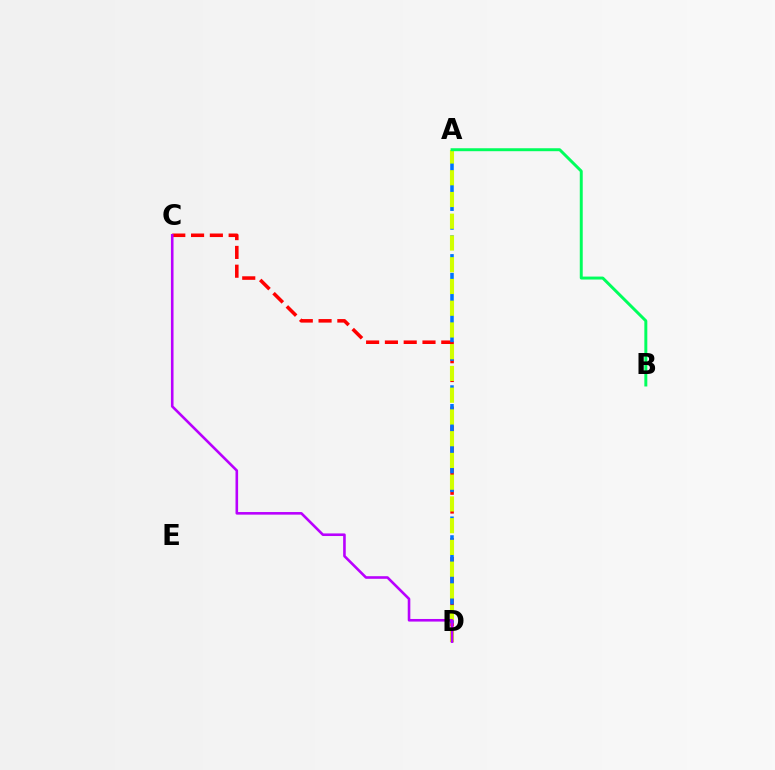{('C', 'D'): [{'color': '#ff0000', 'line_style': 'dashed', 'thickness': 2.55}, {'color': '#b900ff', 'line_style': 'solid', 'thickness': 1.87}], ('A', 'D'): [{'color': '#0074ff', 'line_style': 'dashed', 'thickness': 2.55}, {'color': '#d1ff00', 'line_style': 'dashed', 'thickness': 2.95}], ('A', 'B'): [{'color': '#00ff5c', 'line_style': 'solid', 'thickness': 2.13}]}